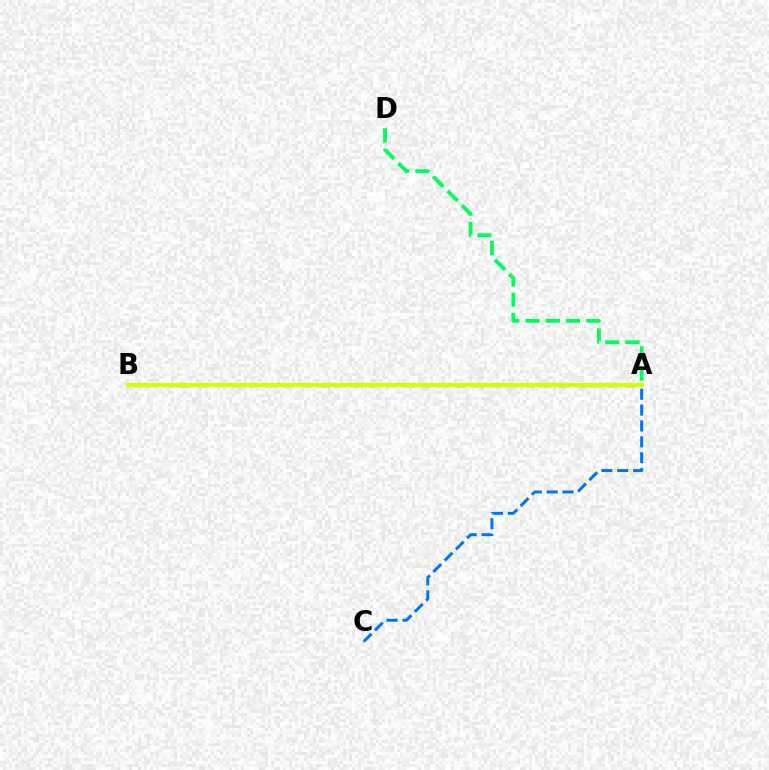{('A', 'D'): [{'color': '#00ff5c', 'line_style': 'dashed', 'thickness': 2.75}], ('A', 'B'): [{'color': '#ff0000', 'line_style': 'dashed', 'thickness': 2.33}, {'color': '#b900ff', 'line_style': 'dotted', 'thickness': 2.0}, {'color': '#d1ff00', 'line_style': 'solid', 'thickness': 2.89}], ('A', 'C'): [{'color': '#0074ff', 'line_style': 'dashed', 'thickness': 2.16}]}